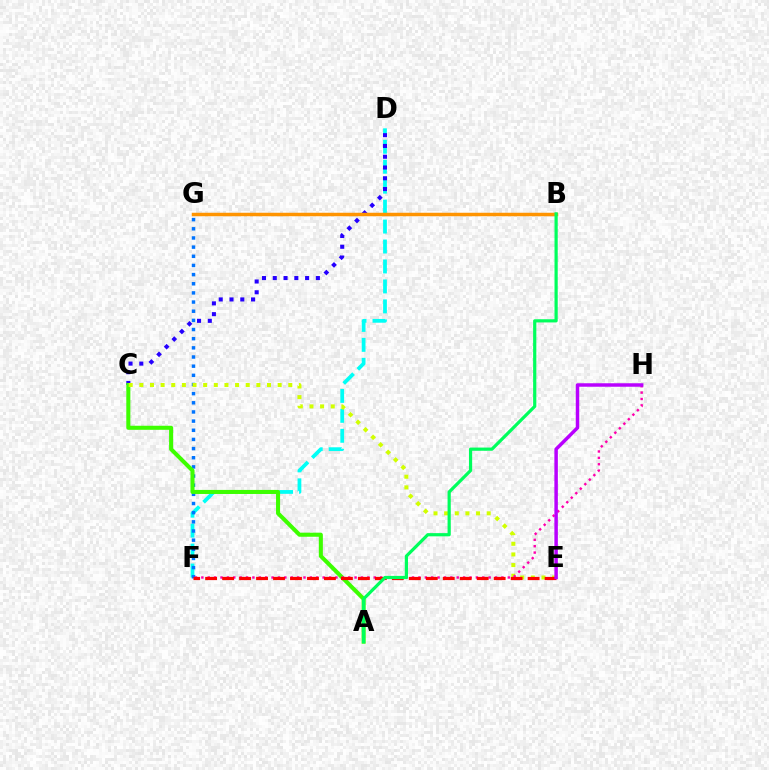{('D', 'F'): [{'color': '#00fff6', 'line_style': 'dashed', 'thickness': 2.71}], ('C', 'D'): [{'color': '#2500ff', 'line_style': 'dotted', 'thickness': 2.93}], ('F', 'G'): [{'color': '#0074ff', 'line_style': 'dotted', 'thickness': 2.49}], ('A', 'C'): [{'color': '#3dff00', 'line_style': 'solid', 'thickness': 2.92}], ('C', 'E'): [{'color': '#d1ff00', 'line_style': 'dotted', 'thickness': 2.89}], ('B', 'G'): [{'color': '#ff9400', 'line_style': 'solid', 'thickness': 2.51}], ('F', 'H'): [{'color': '#ff00ac', 'line_style': 'dotted', 'thickness': 1.73}], ('E', 'F'): [{'color': '#ff0000', 'line_style': 'dashed', 'thickness': 2.31}], ('A', 'B'): [{'color': '#00ff5c', 'line_style': 'solid', 'thickness': 2.3}], ('E', 'H'): [{'color': '#b900ff', 'line_style': 'solid', 'thickness': 2.5}]}